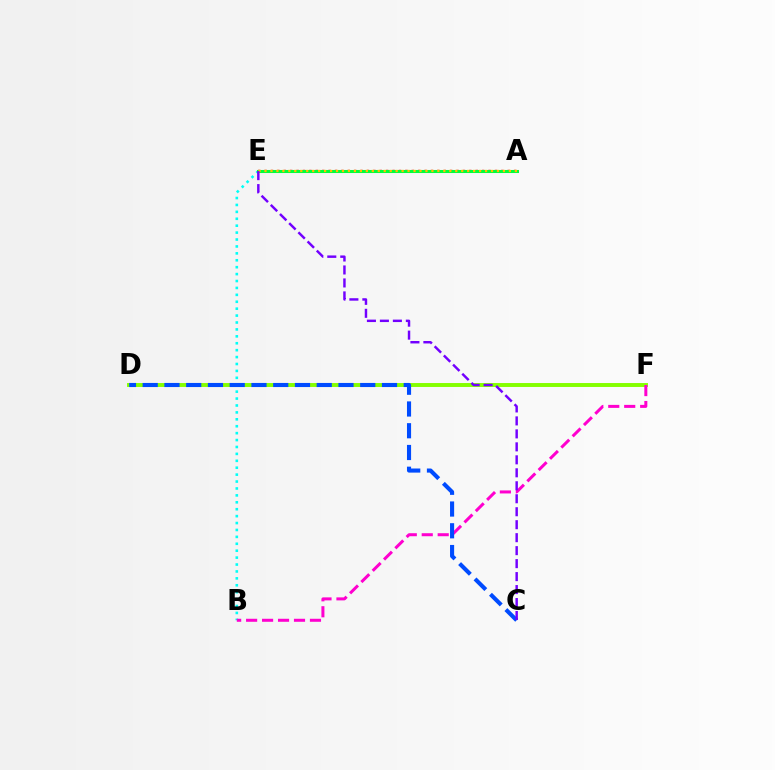{('D', 'F'): [{'color': '#84ff00', 'line_style': 'solid', 'thickness': 2.82}], ('B', 'E'): [{'color': '#00fff6', 'line_style': 'dotted', 'thickness': 1.88}], ('A', 'E'): [{'color': '#ff0000', 'line_style': 'dotted', 'thickness': 1.74}, {'color': '#00ff39', 'line_style': 'solid', 'thickness': 2.2}, {'color': '#ffbd00', 'line_style': 'dotted', 'thickness': 1.62}], ('B', 'F'): [{'color': '#ff00cf', 'line_style': 'dashed', 'thickness': 2.17}], ('C', 'D'): [{'color': '#004bff', 'line_style': 'dashed', 'thickness': 2.96}], ('C', 'E'): [{'color': '#7200ff', 'line_style': 'dashed', 'thickness': 1.76}]}